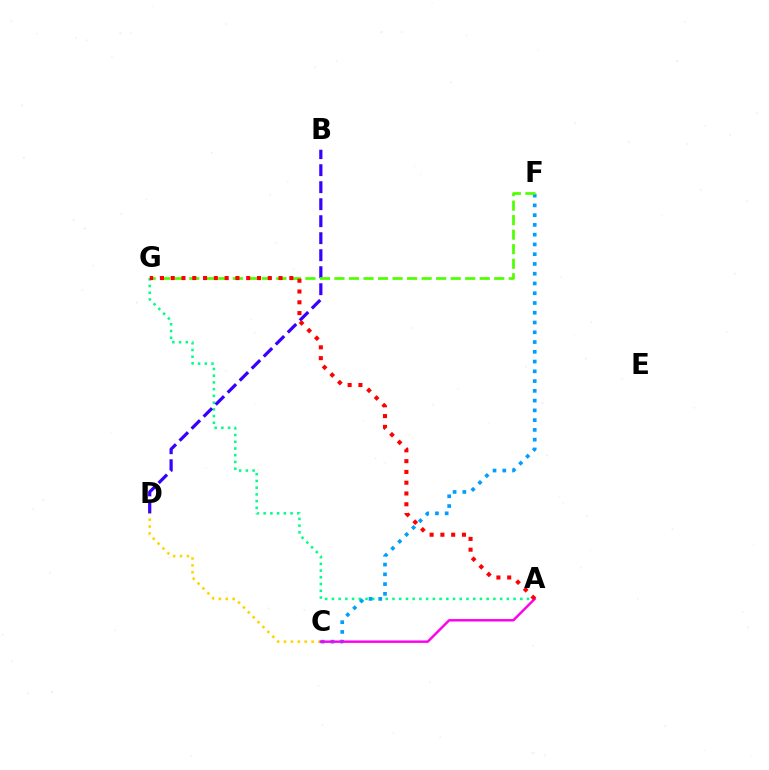{('C', 'D'): [{'color': '#ffd500', 'line_style': 'dotted', 'thickness': 1.88}], ('A', 'G'): [{'color': '#00ff86', 'line_style': 'dotted', 'thickness': 1.83}, {'color': '#ff0000', 'line_style': 'dotted', 'thickness': 2.93}], ('B', 'D'): [{'color': '#3700ff', 'line_style': 'dashed', 'thickness': 2.31}], ('C', 'F'): [{'color': '#009eff', 'line_style': 'dotted', 'thickness': 2.65}], ('F', 'G'): [{'color': '#4fff00', 'line_style': 'dashed', 'thickness': 1.97}], ('A', 'C'): [{'color': '#ff00ed', 'line_style': 'solid', 'thickness': 1.76}]}